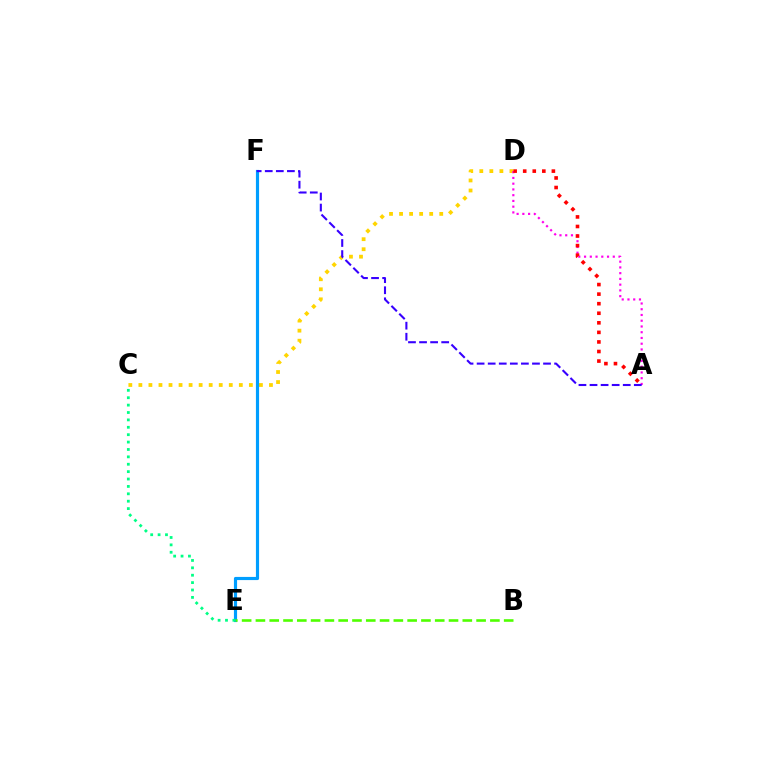{('C', 'D'): [{'color': '#ffd500', 'line_style': 'dotted', 'thickness': 2.73}], ('E', 'F'): [{'color': '#009eff', 'line_style': 'solid', 'thickness': 2.28}], ('A', 'D'): [{'color': '#ff00ed', 'line_style': 'dotted', 'thickness': 1.56}, {'color': '#ff0000', 'line_style': 'dotted', 'thickness': 2.6}], ('B', 'E'): [{'color': '#4fff00', 'line_style': 'dashed', 'thickness': 1.87}], ('A', 'F'): [{'color': '#3700ff', 'line_style': 'dashed', 'thickness': 1.5}], ('C', 'E'): [{'color': '#00ff86', 'line_style': 'dotted', 'thickness': 2.01}]}